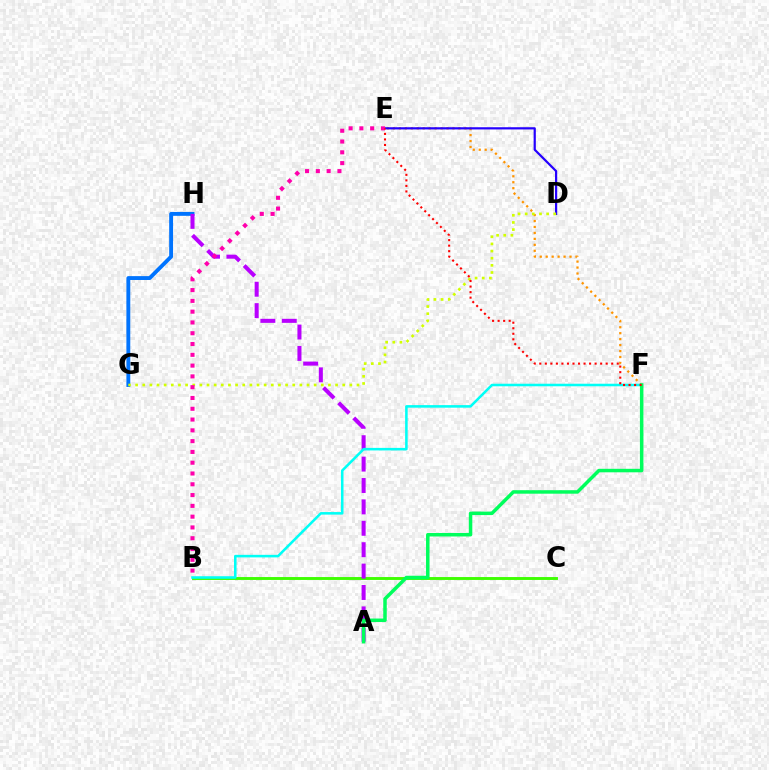{('E', 'F'): [{'color': '#ff9400', 'line_style': 'dotted', 'thickness': 1.62}, {'color': '#ff0000', 'line_style': 'dotted', 'thickness': 1.5}], ('B', 'C'): [{'color': '#3dff00', 'line_style': 'solid', 'thickness': 2.09}], ('G', 'H'): [{'color': '#0074ff', 'line_style': 'solid', 'thickness': 2.79}], ('A', 'H'): [{'color': '#b900ff', 'line_style': 'dashed', 'thickness': 2.91}], ('B', 'F'): [{'color': '#00fff6', 'line_style': 'solid', 'thickness': 1.84}], ('D', 'E'): [{'color': '#2500ff', 'line_style': 'solid', 'thickness': 1.59}], ('A', 'F'): [{'color': '#00ff5c', 'line_style': 'solid', 'thickness': 2.52}], ('D', 'G'): [{'color': '#d1ff00', 'line_style': 'dotted', 'thickness': 1.94}], ('B', 'E'): [{'color': '#ff00ac', 'line_style': 'dotted', 'thickness': 2.93}]}